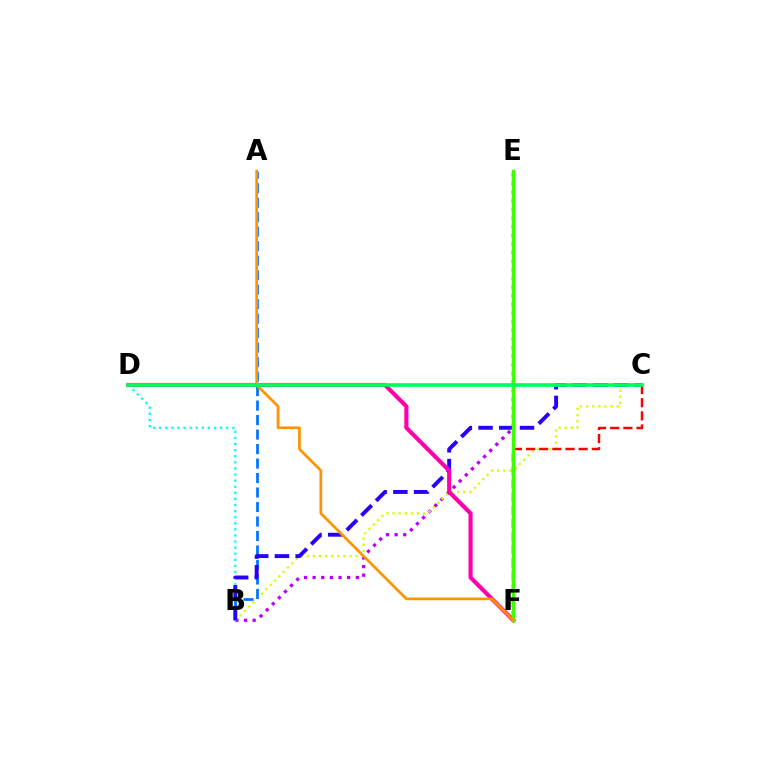{('B', 'E'): [{'color': '#b900ff', 'line_style': 'dotted', 'thickness': 2.35}], ('B', 'C'): [{'color': '#d1ff00', 'line_style': 'dotted', 'thickness': 1.66}, {'color': '#2500ff', 'line_style': 'dashed', 'thickness': 2.81}], ('B', 'D'): [{'color': '#00fff6', 'line_style': 'dotted', 'thickness': 1.66}], ('A', 'B'): [{'color': '#0074ff', 'line_style': 'dashed', 'thickness': 1.97}], ('C', 'F'): [{'color': '#ff0000', 'line_style': 'dashed', 'thickness': 1.79}], ('D', 'F'): [{'color': '#ff00ac', 'line_style': 'solid', 'thickness': 2.97}], ('E', 'F'): [{'color': '#3dff00', 'line_style': 'solid', 'thickness': 2.5}], ('A', 'F'): [{'color': '#ff9400', 'line_style': 'solid', 'thickness': 1.96}], ('C', 'D'): [{'color': '#00ff5c', 'line_style': 'solid', 'thickness': 2.66}]}